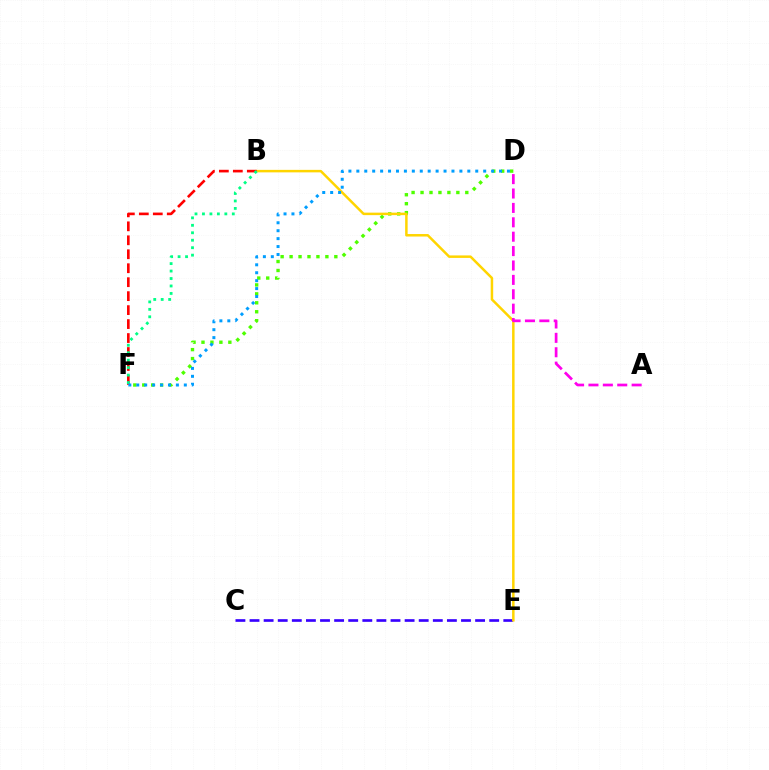{('C', 'E'): [{'color': '#3700ff', 'line_style': 'dashed', 'thickness': 1.92}], ('D', 'F'): [{'color': '#4fff00', 'line_style': 'dotted', 'thickness': 2.43}, {'color': '#009eff', 'line_style': 'dotted', 'thickness': 2.15}], ('B', 'E'): [{'color': '#ffd500', 'line_style': 'solid', 'thickness': 1.8}], ('A', 'D'): [{'color': '#ff00ed', 'line_style': 'dashed', 'thickness': 1.96}], ('B', 'F'): [{'color': '#ff0000', 'line_style': 'dashed', 'thickness': 1.9}, {'color': '#00ff86', 'line_style': 'dotted', 'thickness': 2.03}]}